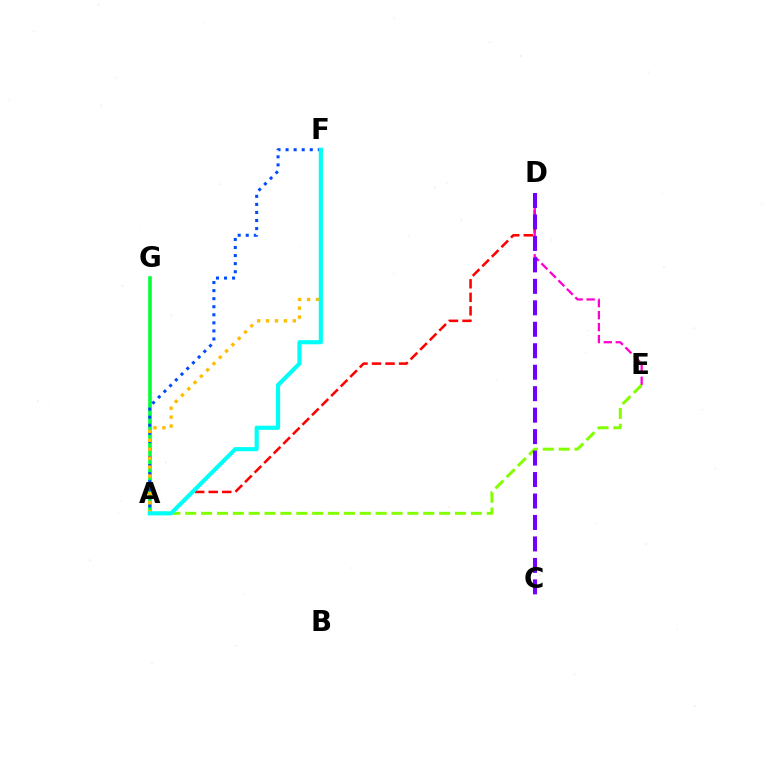{('A', 'D'): [{'color': '#ff0000', 'line_style': 'dashed', 'thickness': 1.84}], ('D', 'E'): [{'color': '#ff00cf', 'line_style': 'dashed', 'thickness': 1.63}], ('A', 'G'): [{'color': '#00ff39', 'line_style': 'solid', 'thickness': 2.6}], ('A', 'F'): [{'color': '#004bff', 'line_style': 'dotted', 'thickness': 2.19}, {'color': '#ffbd00', 'line_style': 'dotted', 'thickness': 2.42}, {'color': '#00fff6', 'line_style': 'solid', 'thickness': 2.97}], ('A', 'E'): [{'color': '#84ff00', 'line_style': 'dashed', 'thickness': 2.16}], ('C', 'D'): [{'color': '#7200ff', 'line_style': 'dashed', 'thickness': 2.92}]}